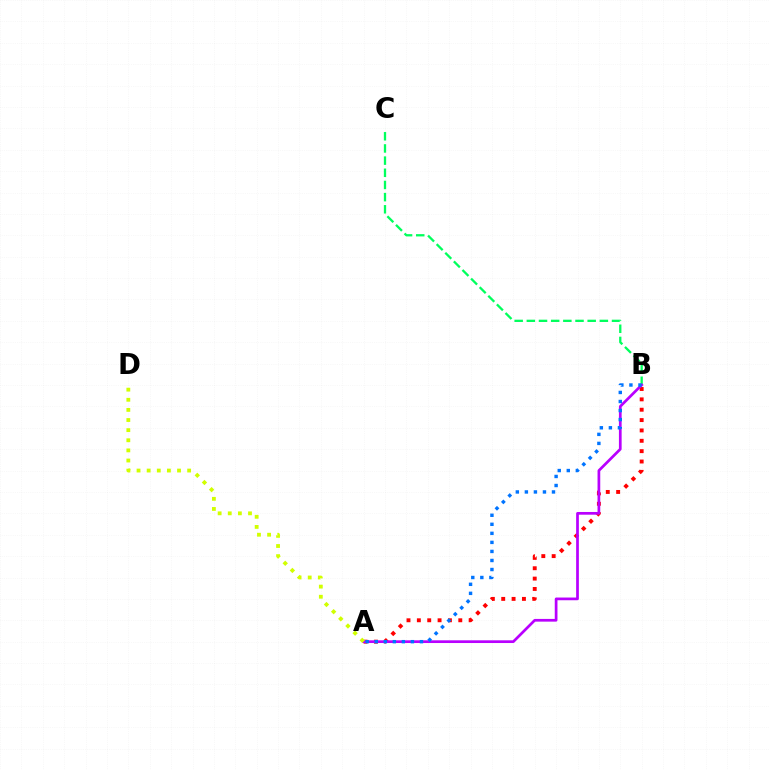{('B', 'C'): [{'color': '#00ff5c', 'line_style': 'dashed', 'thickness': 1.65}], ('A', 'B'): [{'color': '#ff0000', 'line_style': 'dotted', 'thickness': 2.81}, {'color': '#b900ff', 'line_style': 'solid', 'thickness': 1.96}, {'color': '#0074ff', 'line_style': 'dotted', 'thickness': 2.46}], ('A', 'D'): [{'color': '#d1ff00', 'line_style': 'dotted', 'thickness': 2.75}]}